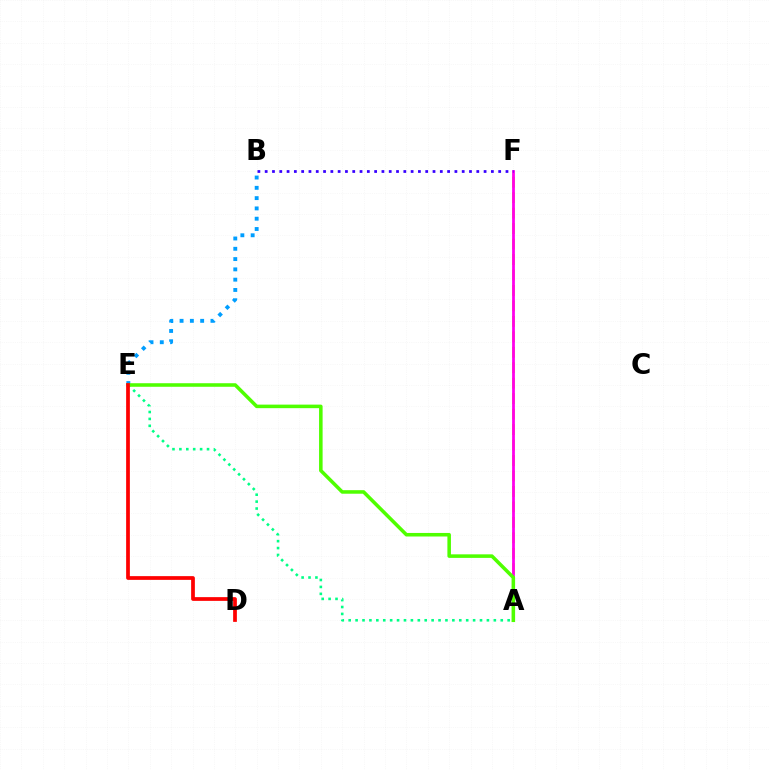{('A', 'F'): [{'color': '#ffd500', 'line_style': 'dashed', 'thickness': 2.1}, {'color': '#ff00ed', 'line_style': 'solid', 'thickness': 2.0}], ('B', 'E'): [{'color': '#009eff', 'line_style': 'dotted', 'thickness': 2.8}], ('B', 'F'): [{'color': '#3700ff', 'line_style': 'dotted', 'thickness': 1.98}], ('A', 'E'): [{'color': '#00ff86', 'line_style': 'dotted', 'thickness': 1.88}, {'color': '#4fff00', 'line_style': 'solid', 'thickness': 2.55}], ('D', 'E'): [{'color': '#ff0000', 'line_style': 'solid', 'thickness': 2.69}]}